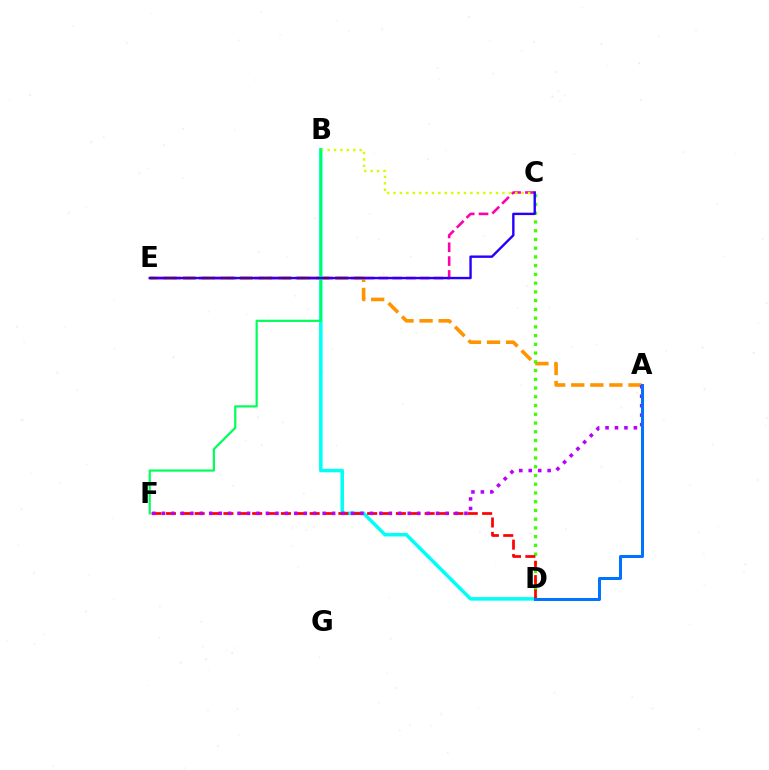{('C', 'E'): [{'color': '#ff00ac', 'line_style': 'dashed', 'thickness': 1.88}, {'color': '#2500ff', 'line_style': 'solid', 'thickness': 1.72}], ('A', 'E'): [{'color': '#ff9400', 'line_style': 'dashed', 'thickness': 2.59}], ('B', 'D'): [{'color': '#00fff6', 'line_style': 'solid', 'thickness': 2.53}], ('B', 'C'): [{'color': '#d1ff00', 'line_style': 'dotted', 'thickness': 1.74}], ('C', 'D'): [{'color': '#3dff00', 'line_style': 'dotted', 'thickness': 2.38}], ('D', 'F'): [{'color': '#ff0000', 'line_style': 'dashed', 'thickness': 1.95}], ('A', 'F'): [{'color': '#b900ff', 'line_style': 'dotted', 'thickness': 2.57}], ('B', 'F'): [{'color': '#00ff5c', 'line_style': 'solid', 'thickness': 1.6}], ('A', 'D'): [{'color': '#0074ff', 'line_style': 'solid', 'thickness': 2.17}]}